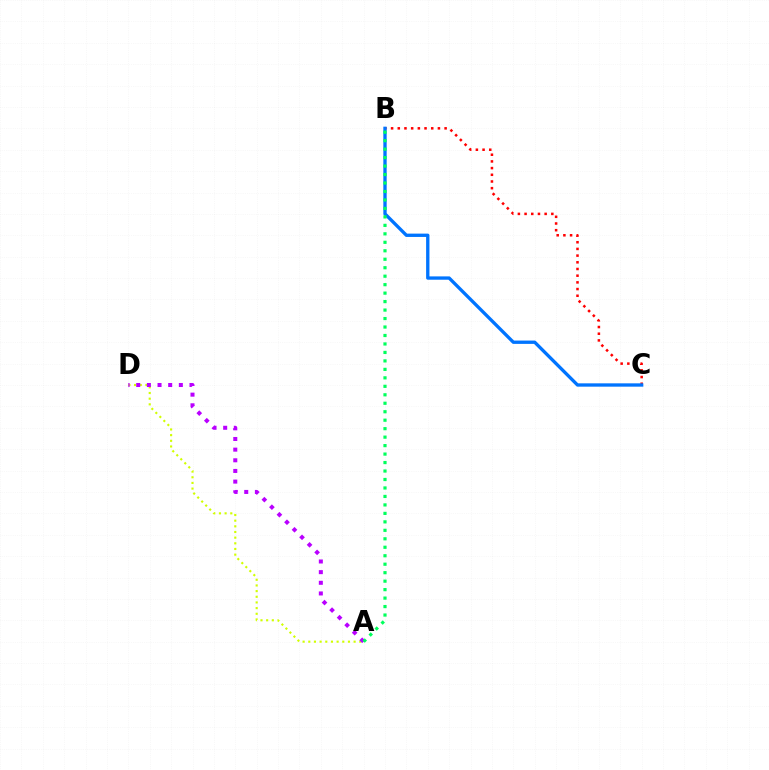{('B', 'C'): [{'color': '#ff0000', 'line_style': 'dotted', 'thickness': 1.82}, {'color': '#0074ff', 'line_style': 'solid', 'thickness': 2.4}], ('A', 'D'): [{'color': '#d1ff00', 'line_style': 'dotted', 'thickness': 1.54}, {'color': '#b900ff', 'line_style': 'dotted', 'thickness': 2.89}], ('A', 'B'): [{'color': '#00ff5c', 'line_style': 'dotted', 'thickness': 2.3}]}